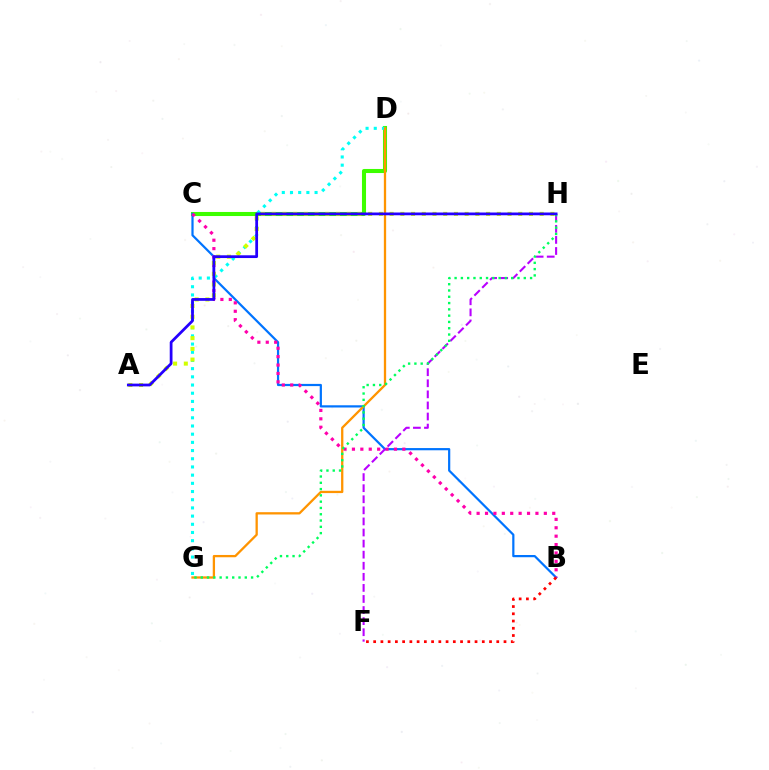{('C', 'D'): [{'color': '#3dff00', 'line_style': 'solid', 'thickness': 2.93}], ('B', 'C'): [{'color': '#0074ff', 'line_style': 'solid', 'thickness': 1.59}, {'color': '#ff00ac', 'line_style': 'dotted', 'thickness': 2.28}], ('D', 'G'): [{'color': '#00fff6', 'line_style': 'dotted', 'thickness': 2.23}, {'color': '#ff9400', 'line_style': 'solid', 'thickness': 1.65}], ('F', 'H'): [{'color': '#b900ff', 'line_style': 'dashed', 'thickness': 1.51}], ('A', 'H'): [{'color': '#d1ff00', 'line_style': 'dotted', 'thickness': 2.91}, {'color': '#2500ff', 'line_style': 'solid', 'thickness': 1.99}], ('G', 'H'): [{'color': '#00ff5c', 'line_style': 'dotted', 'thickness': 1.71}], ('B', 'F'): [{'color': '#ff0000', 'line_style': 'dotted', 'thickness': 1.97}]}